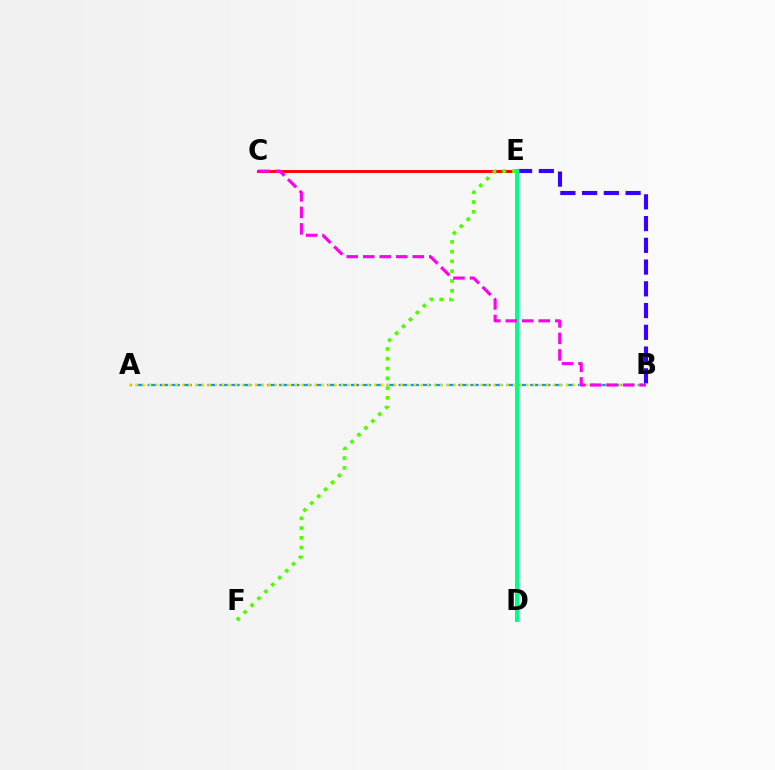{('C', 'E'): [{'color': '#ff0000', 'line_style': 'solid', 'thickness': 2.09}], ('A', 'B'): [{'color': '#009eff', 'line_style': 'dashed', 'thickness': 1.62}, {'color': '#ffd500', 'line_style': 'dotted', 'thickness': 1.8}], ('B', 'E'): [{'color': '#3700ff', 'line_style': 'dashed', 'thickness': 2.95}], ('D', 'E'): [{'color': '#00ff86', 'line_style': 'solid', 'thickness': 2.91}], ('E', 'F'): [{'color': '#4fff00', 'line_style': 'dotted', 'thickness': 2.65}], ('B', 'C'): [{'color': '#ff00ed', 'line_style': 'dashed', 'thickness': 2.24}]}